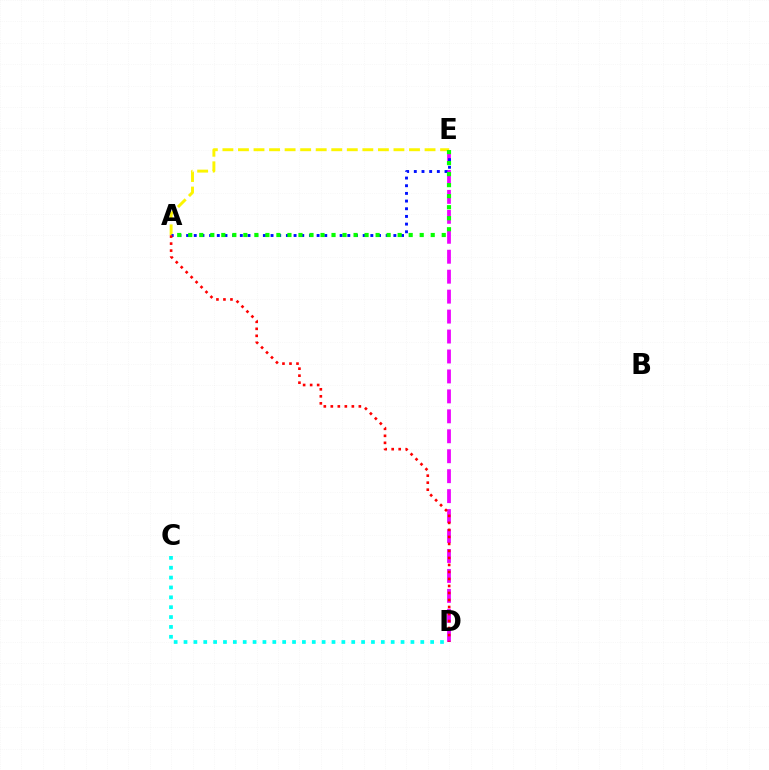{('D', 'E'): [{'color': '#ee00ff', 'line_style': 'dashed', 'thickness': 2.71}], ('A', 'E'): [{'color': '#fcf500', 'line_style': 'dashed', 'thickness': 2.11}, {'color': '#0010ff', 'line_style': 'dotted', 'thickness': 2.09}, {'color': '#08ff00', 'line_style': 'dotted', 'thickness': 2.99}], ('A', 'D'): [{'color': '#ff0000', 'line_style': 'dotted', 'thickness': 1.9}], ('C', 'D'): [{'color': '#00fff6', 'line_style': 'dotted', 'thickness': 2.68}]}